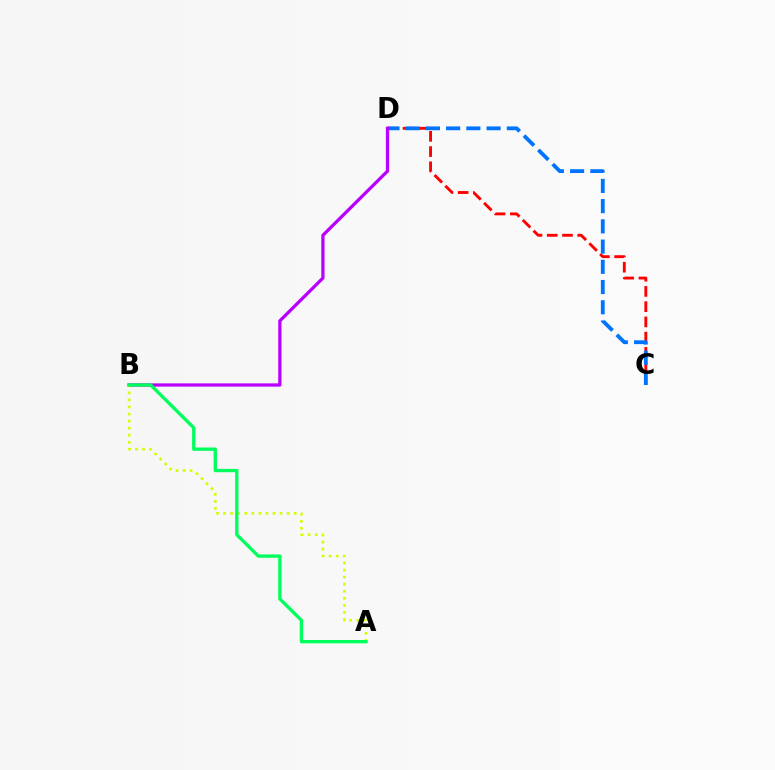{('C', 'D'): [{'color': '#ff0000', 'line_style': 'dashed', 'thickness': 2.07}, {'color': '#0074ff', 'line_style': 'dashed', 'thickness': 2.75}], ('B', 'D'): [{'color': '#b900ff', 'line_style': 'solid', 'thickness': 2.35}], ('A', 'B'): [{'color': '#d1ff00', 'line_style': 'dotted', 'thickness': 1.92}, {'color': '#00ff5c', 'line_style': 'solid', 'thickness': 2.39}]}